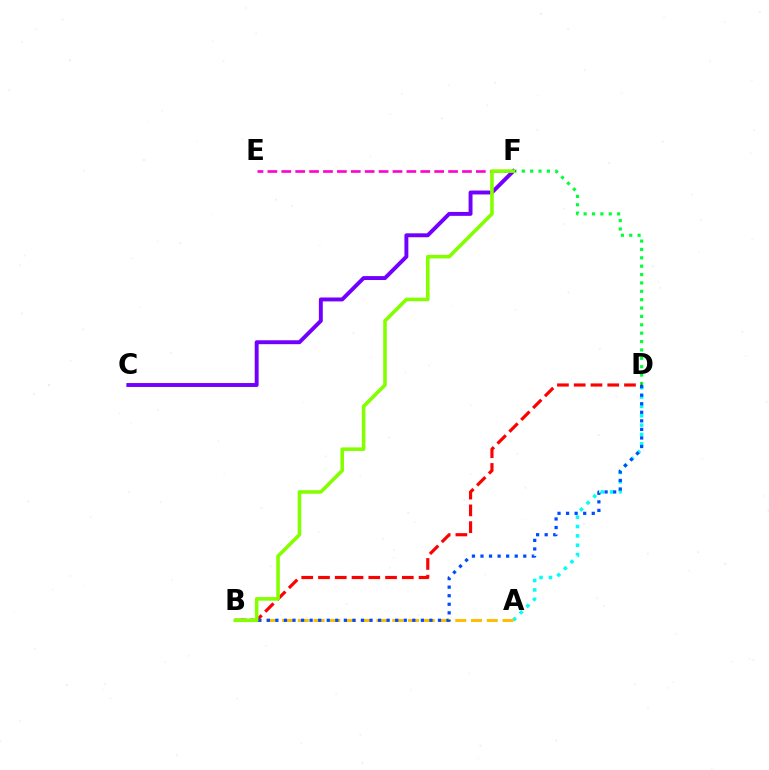{('A', 'D'): [{'color': '#00fff6', 'line_style': 'dotted', 'thickness': 2.54}], ('D', 'F'): [{'color': '#00ff39', 'line_style': 'dotted', 'thickness': 2.27}], ('A', 'B'): [{'color': '#ffbd00', 'line_style': 'dashed', 'thickness': 2.14}], ('B', 'D'): [{'color': '#ff0000', 'line_style': 'dashed', 'thickness': 2.28}, {'color': '#004bff', 'line_style': 'dotted', 'thickness': 2.33}], ('E', 'F'): [{'color': '#ff00cf', 'line_style': 'dashed', 'thickness': 1.89}], ('C', 'F'): [{'color': '#7200ff', 'line_style': 'solid', 'thickness': 2.82}], ('B', 'F'): [{'color': '#84ff00', 'line_style': 'solid', 'thickness': 2.58}]}